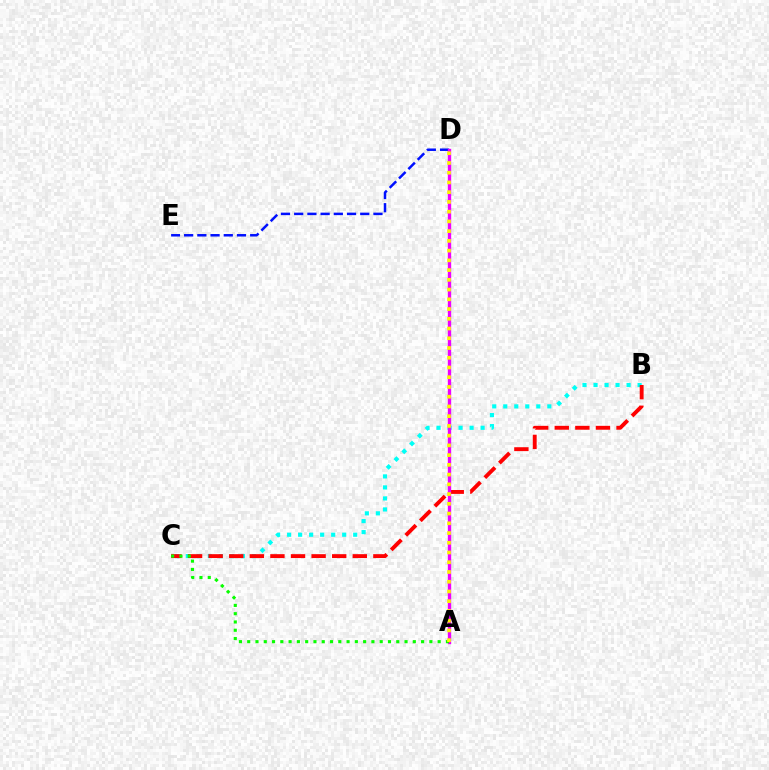{('D', 'E'): [{'color': '#0010ff', 'line_style': 'dashed', 'thickness': 1.79}], ('B', 'C'): [{'color': '#00fff6', 'line_style': 'dotted', 'thickness': 2.99}, {'color': '#ff0000', 'line_style': 'dashed', 'thickness': 2.8}], ('A', 'D'): [{'color': '#ee00ff', 'line_style': 'solid', 'thickness': 2.42}, {'color': '#fcf500', 'line_style': 'dotted', 'thickness': 2.65}], ('A', 'C'): [{'color': '#08ff00', 'line_style': 'dotted', 'thickness': 2.25}]}